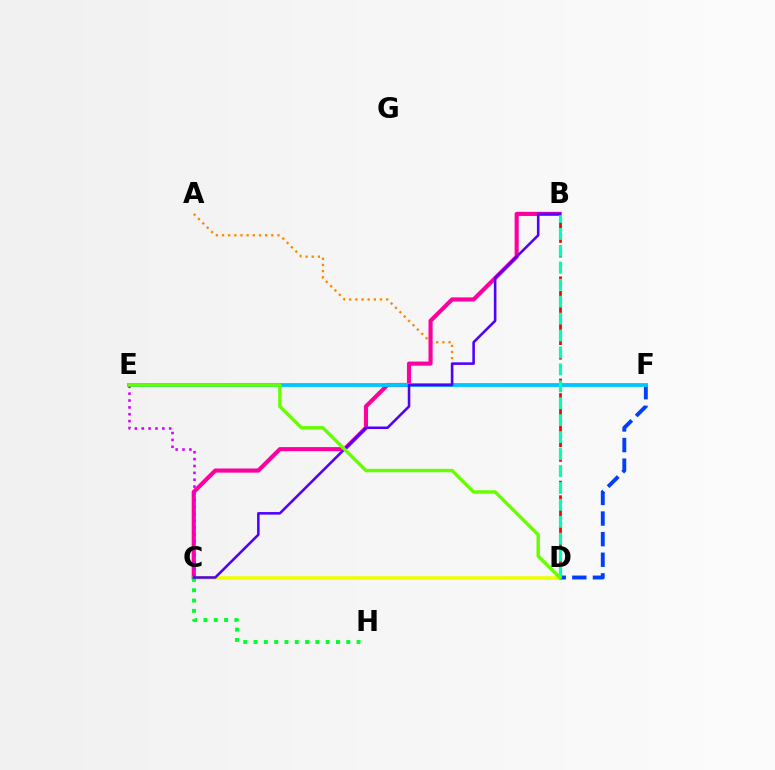{('A', 'F'): [{'color': '#ff8800', 'line_style': 'dotted', 'thickness': 1.67}], ('B', 'C'): [{'color': '#ff00a0', 'line_style': 'solid', 'thickness': 2.97}, {'color': '#4f00ff', 'line_style': 'solid', 'thickness': 1.84}], ('C', 'D'): [{'color': '#eeff00', 'line_style': 'solid', 'thickness': 2.59}], ('D', 'F'): [{'color': '#003fff', 'line_style': 'dashed', 'thickness': 2.8}], ('C', 'H'): [{'color': '#00ff27', 'line_style': 'dotted', 'thickness': 2.8}], ('E', 'F'): [{'color': '#00c7ff', 'line_style': 'solid', 'thickness': 2.75}], ('B', 'D'): [{'color': '#ff0000', 'line_style': 'dashed', 'thickness': 1.98}, {'color': '#00ffaf', 'line_style': 'dashed', 'thickness': 2.3}], ('C', 'E'): [{'color': '#d600ff', 'line_style': 'dotted', 'thickness': 1.87}], ('D', 'E'): [{'color': '#66ff00', 'line_style': 'solid', 'thickness': 2.46}]}